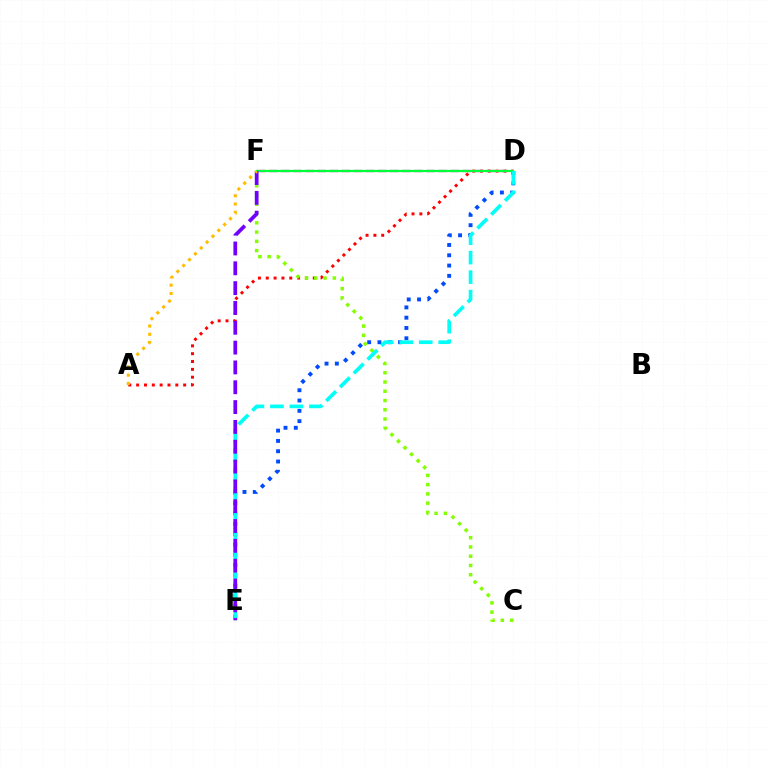{('A', 'D'): [{'color': '#ff0000', 'line_style': 'dotted', 'thickness': 2.13}], ('D', 'E'): [{'color': '#004bff', 'line_style': 'dotted', 'thickness': 2.8}, {'color': '#00fff6', 'line_style': 'dashed', 'thickness': 2.65}], ('C', 'F'): [{'color': '#84ff00', 'line_style': 'dotted', 'thickness': 2.52}], ('D', 'F'): [{'color': '#ff00cf', 'line_style': 'dashed', 'thickness': 1.64}, {'color': '#00ff39', 'line_style': 'solid', 'thickness': 1.63}], ('E', 'F'): [{'color': '#7200ff', 'line_style': 'dashed', 'thickness': 2.69}], ('A', 'F'): [{'color': '#ffbd00', 'line_style': 'dotted', 'thickness': 2.25}]}